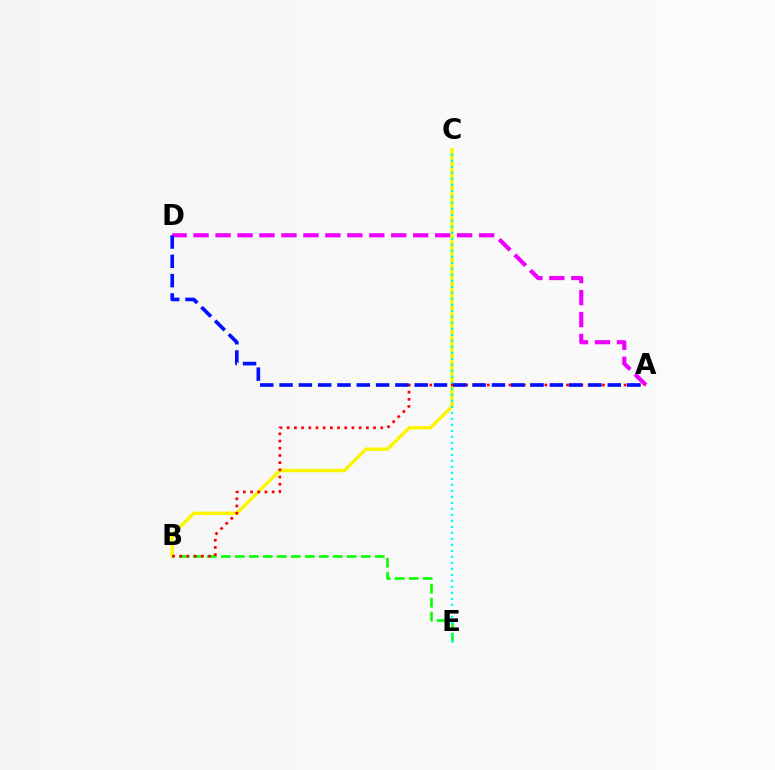{('A', 'D'): [{'color': '#ee00ff', 'line_style': 'dashed', 'thickness': 2.98}, {'color': '#0010ff', 'line_style': 'dashed', 'thickness': 2.62}], ('B', 'C'): [{'color': '#fcf500', 'line_style': 'solid', 'thickness': 2.44}], ('B', 'E'): [{'color': '#08ff00', 'line_style': 'dashed', 'thickness': 1.9}], ('C', 'E'): [{'color': '#00fff6', 'line_style': 'dotted', 'thickness': 1.63}], ('A', 'B'): [{'color': '#ff0000', 'line_style': 'dotted', 'thickness': 1.96}]}